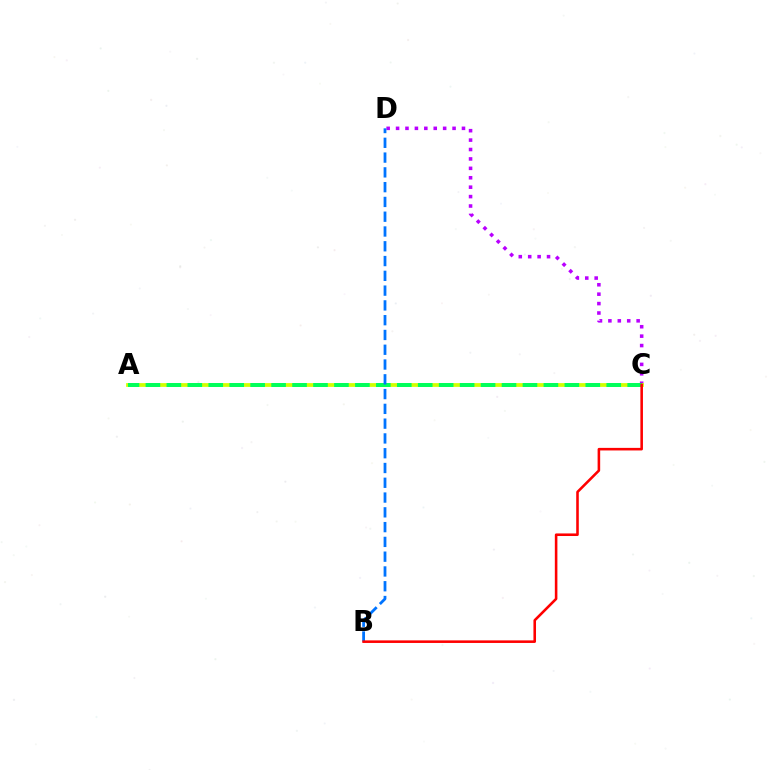{('C', 'D'): [{'color': '#b900ff', 'line_style': 'dotted', 'thickness': 2.56}], ('A', 'C'): [{'color': '#d1ff00', 'line_style': 'solid', 'thickness': 2.71}, {'color': '#00ff5c', 'line_style': 'dashed', 'thickness': 2.85}], ('B', 'D'): [{'color': '#0074ff', 'line_style': 'dashed', 'thickness': 2.01}], ('B', 'C'): [{'color': '#ff0000', 'line_style': 'solid', 'thickness': 1.85}]}